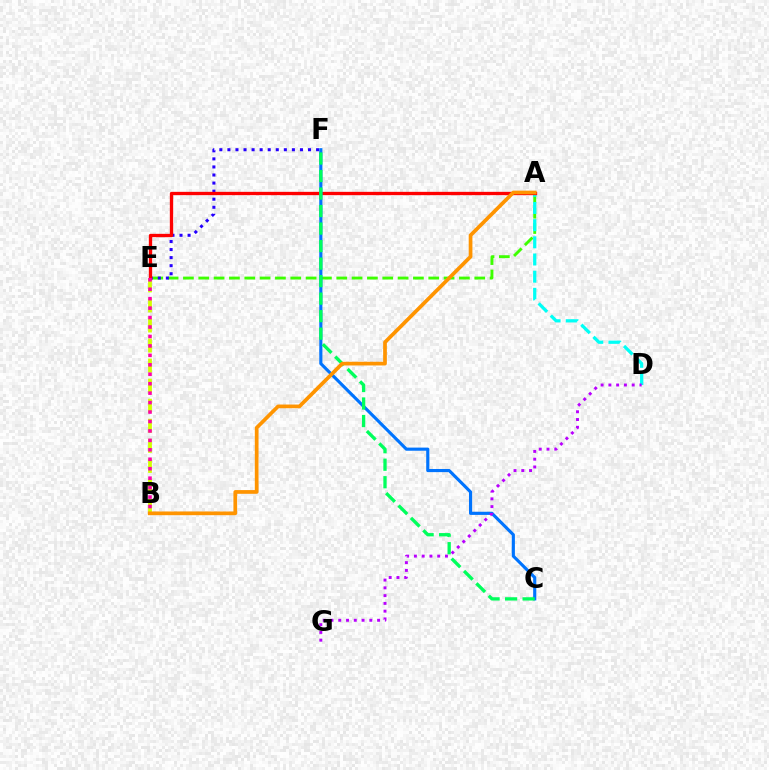{('B', 'E'): [{'color': '#d1ff00', 'line_style': 'dashed', 'thickness': 2.72}, {'color': '#ff00ac', 'line_style': 'dotted', 'thickness': 2.57}], ('A', 'E'): [{'color': '#3dff00', 'line_style': 'dashed', 'thickness': 2.08}, {'color': '#ff0000', 'line_style': 'solid', 'thickness': 2.39}], ('A', 'D'): [{'color': '#00fff6', 'line_style': 'dashed', 'thickness': 2.33}], ('E', 'F'): [{'color': '#2500ff', 'line_style': 'dotted', 'thickness': 2.19}], ('C', 'F'): [{'color': '#0074ff', 'line_style': 'solid', 'thickness': 2.25}, {'color': '#00ff5c', 'line_style': 'dashed', 'thickness': 2.38}], ('D', 'G'): [{'color': '#b900ff', 'line_style': 'dotted', 'thickness': 2.11}], ('A', 'B'): [{'color': '#ff9400', 'line_style': 'solid', 'thickness': 2.67}]}